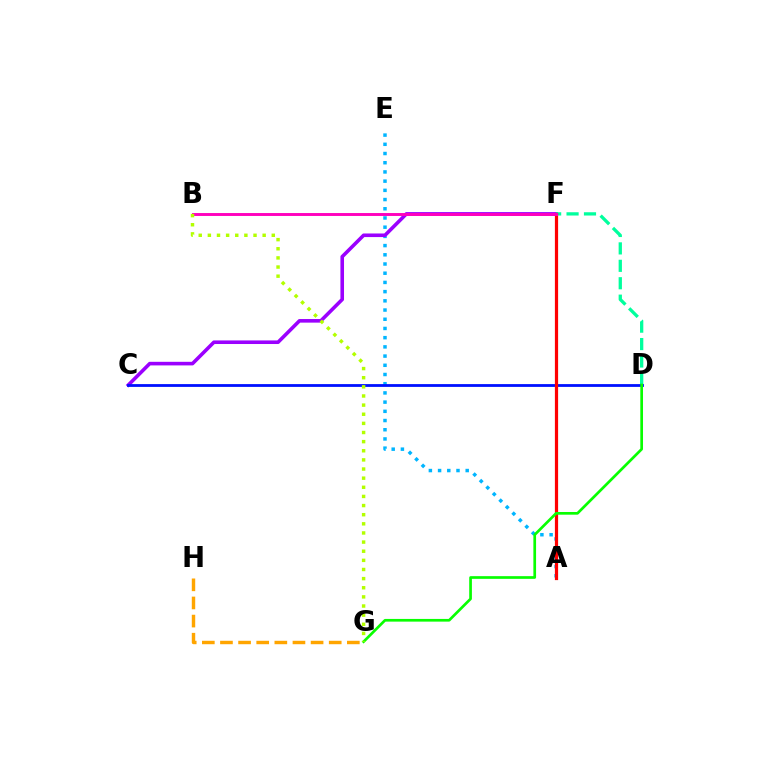{('A', 'E'): [{'color': '#00b5ff', 'line_style': 'dotted', 'thickness': 2.5}], ('G', 'H'): [{'color': '#ffa500', 'line_style': 'dashed', 'thickness': 2.46}], ('C', 'F'): [{'color': '#9b00ff', 'line_style': 'solid', 'thickness': 2.59}], ('D', 'F'): [{'color': '#00ff9d', 'line_style': 'dashed', 'thickness': 2.37}], ('C', 'D'): [{'color': '#0010ff', 'line_style': 'solid', 'thickness': 2.01}], ('A', 'F'): [{'color': '#ff0000', 'line_style': 'solid', 'thickness': 2.31}], ('B', 'F'): [{'color': '#ff00bd', 'line_style': 'solid', 'thickness': 2.1}], ('D', 'G'): [{'color': '#08ff00', 'line_style': 'solid', 'thickness': 1.94}], ('B', 'G'): [{'color': '#b3ff00', 'line_style': 'dotted', 'thickness': 2.48}]}